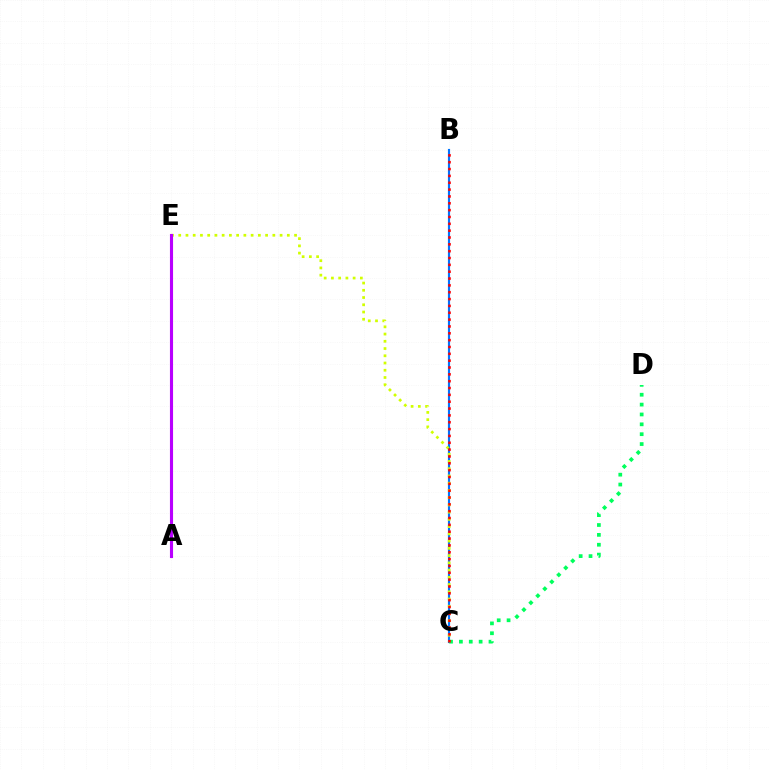{('B', 'C'): [{'color': '#0074ff', 'line_style': 'solid', 'thickness': 1.55}, {'color': '#ff0000', 'line_style': 'dotted', 'thickness': 1.86}], ('C', 'D'): [{'color': '#00ff5c', 'line_style': 'dotted', 'thickness': 2.68}], ('C', 'E'): [{'color': '#d1ff00', 'line_style': 'dotted', 'thickness': 1.97}], ('A', 'E'): [{'color': '#b900ff', 'line_style': 'solid', 'thickness': 2.24}]}